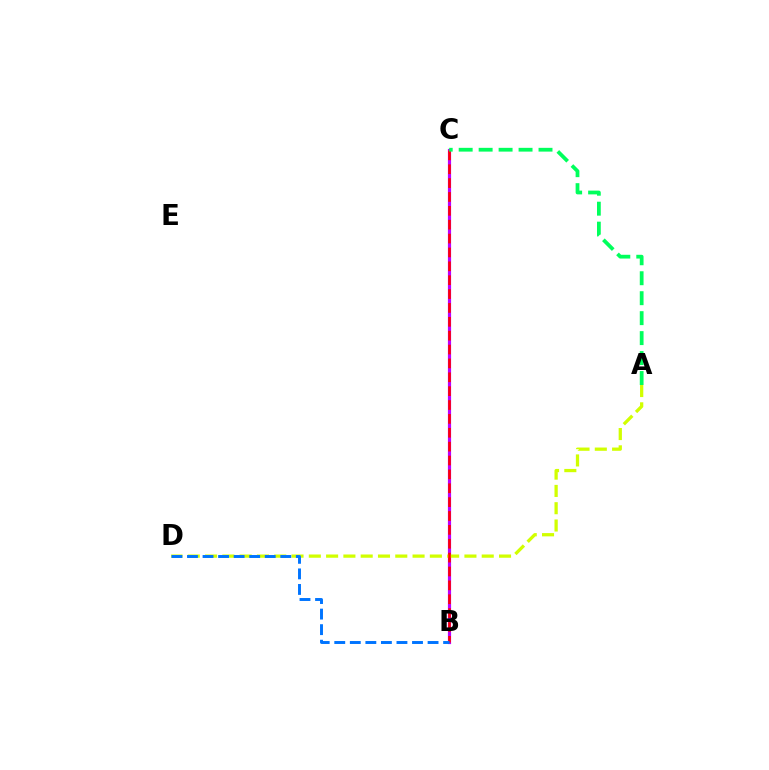{('B', 'C'): [{'color': '#b900ff', 'line_style': 'solid', 'thickness': 2.28}, {'color': '#ff0000', 'line_style': 'dashed', 'thickness': 1.88}], ('A', 'D'): [{'color': '#d1ff00', 'line_style': 'dashed', 'thickness': 2.35}], ('A', 'C'): [{'color': '#00ff5c', 'line_style': 'dashed', 'thickness': 2.71}], ('B', 'D'): [{'color': '#0074ff', 'line_style': 'dashed', 'thickness': 2.11}]}